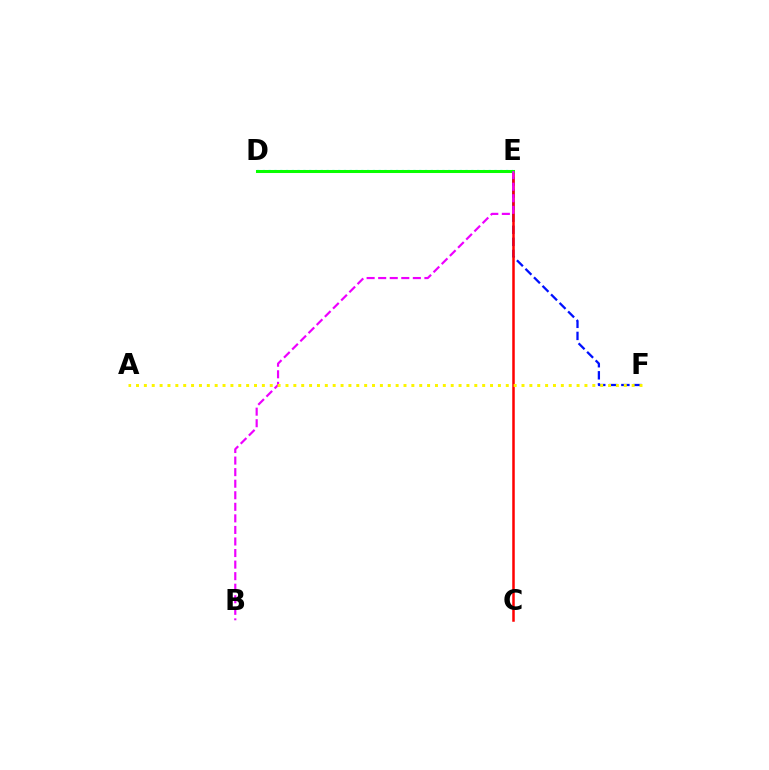{('E', 'F'): [{'color': '#0010ff', 'line_style': 'dashed', 'thickness': 1.64}], ('D', 'E'): [{'color': '#00fff6', 'line_style': 'dotted', 'thickness': 1.57}, {'color': '#08ff00', 'line_style': 'solid', 'thickness': 2.19}], ('C', 'E'): [{'color': '#ff0000', 'line_style': 'solid', 'thickness': 1.81}], ('B', 'E'): [{'color': '#ee00ff', 'line_style': 'dashed', 'thickness': 1.57}], ('A', 'F'): [{'color': '#fcf500', 'line_style': 'dotted', 'thickness': 2.14}]}